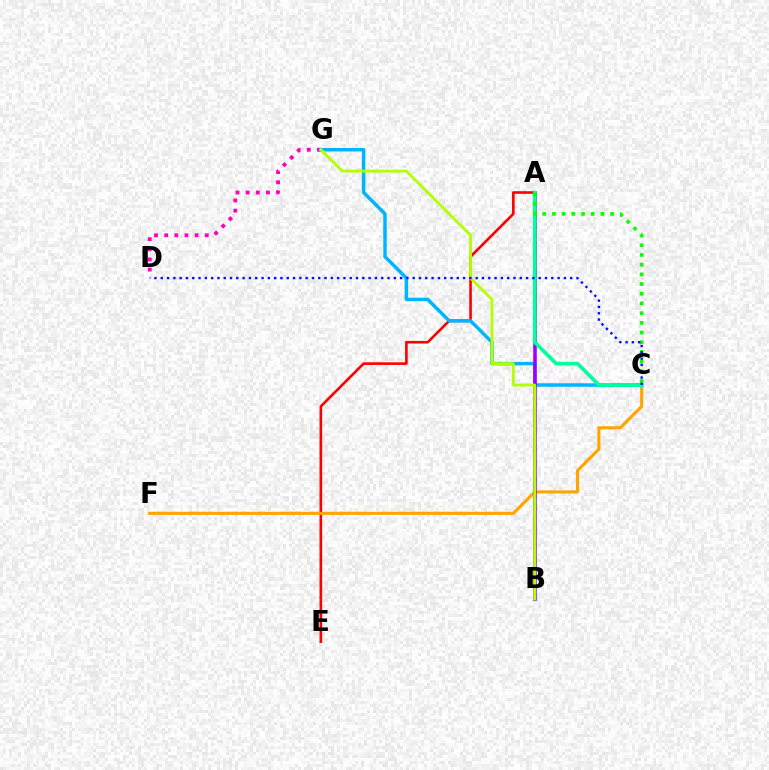{('D', 'G'): [{'color': '#ff00bd', 'line_style': 'dotted', 'thickness': 2.76}], ('A', 'E'): [{'color': '#ff0000', 'line_style': 'solid', 'thickness': 1.89}], ('C', 'F'): [{'color': '#ffa500', 'line_style': 'solid', 'thickness': 2.23}], ('C', 'G'): [{'color': '#00b5ff', 'line_style': 'solid', 'thickness': 2.5}], ('A', 'B'): [{'color': '#9b00ff', 'line_style': 'solid', 'thickness': 2.54}], ('B', 'G'): [{'color': '#b3ff00', 'line_style': 'solid', 'thickness': 2.03}], ('A', 'C'): [{'color': '#00ff9d', 'line_style': 'solid', 'thickness': 2.62}, {'color': '#08ff00', 'line_style': 'dotted', 'thickness': 2.63}], ('C', 'D'): [{'color': '#0010ff', 'line_style': 'dotted', 'thickness': 1.71}]}